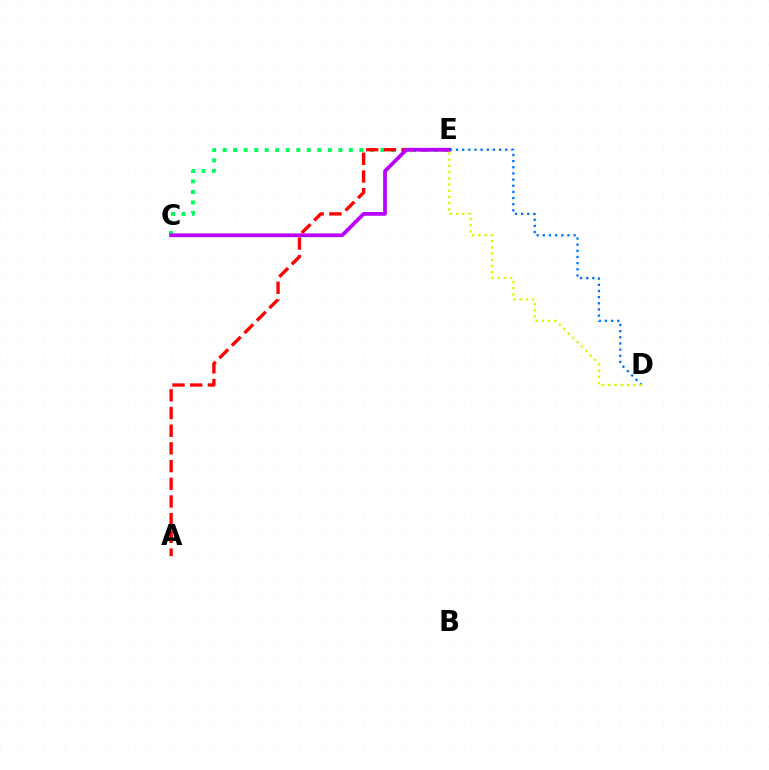{('C', 'E'): [{'color': '#00ff5c', 'line_style': 'dotted', 'thickness': 2.86}, {'color': '#b900ff', 'line_style': 'solid', 'thickness': 2.68}], ('A', 'E'): [{'color': '#ff0000', 'line_style': 'dashed', 'thickness': 2.4}], ('D', 'E'): [{'color': '#0074ff', 'line_style': 'dotted', 'thickness': 1.67}, {'color': '#d1ff00', 'line_style': 'dotted', 'thickness': 1.69}]}